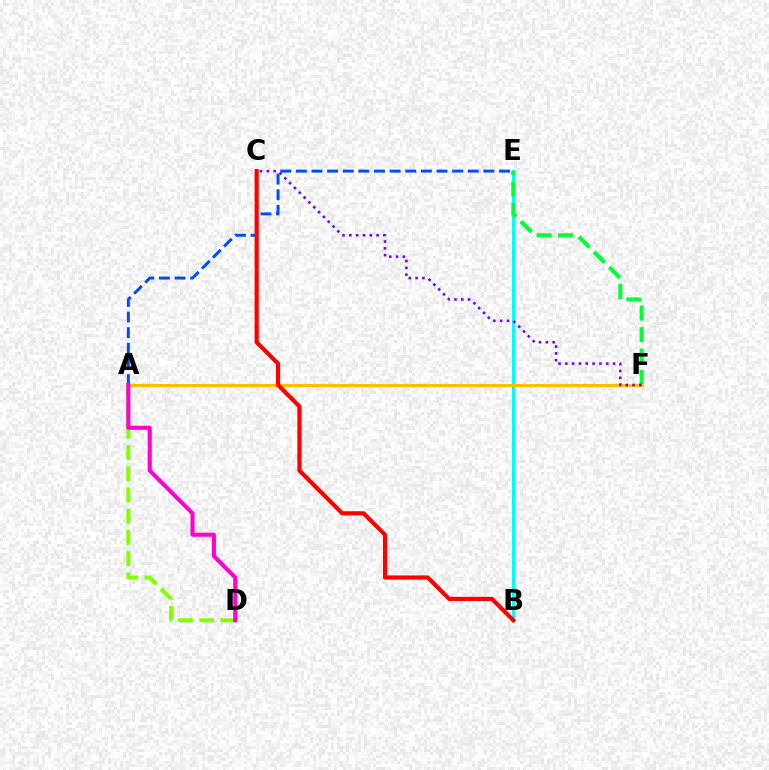{('A', 'E'): [{'color': '#004bff', 'line_style': 'dashed', 'thickness': 2.12}], ('B', 'E'): [{'color': '#00fff6', 'line_style': 'solid', 'thickness': 2.18}], ('E', 'F'): [{'color': '#00ff39', 'line_style': 'dashed', 'thickness': 2.92}], ('A', 'F'): [{'color': '#ffbd00', 'line_style': 'solid', 'thickness': 2.23}], ('A', 'D'): [{'color': '#84ff00', 'line_style': 'dashed', 'thickness': 2.88}, {'color': '#ff00cf', 'line_style': 'solid', 'thickness': 2.95}], ('B', 'C'): [{'color': '#ff0000', 'line_style': 'solid', 'thickness': 3.0}], ('C', 'F'): [{'color': '#7200ff', 'line_style': 'dotted', 'thickness': 1.85}]}